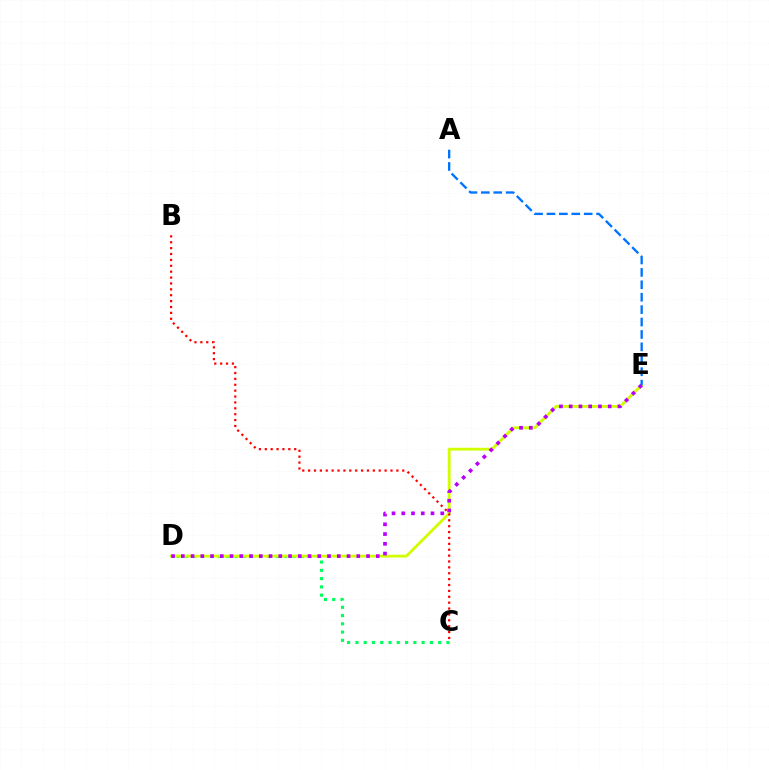{('C', 'D'): [{'color': '#00ff5c', 'line_style': 'dotted', 'thickness': 2.25}], ('D', 'E'): [{'color': '#d1ff00', 'line_style': 'solid', 'thickness': 2.03}, {'color': '#b900ff', 'line_style': 'dotted', 'thickness': 2.65}], ('B', 'C'): [{'color': '#ff0000', 'line_style': 'dotted', 'thickness': 1.6}], ('A', 'E'): [{'color': '#0074ff', 'line_style': 'dashed', 'thickness': 1.69}]}